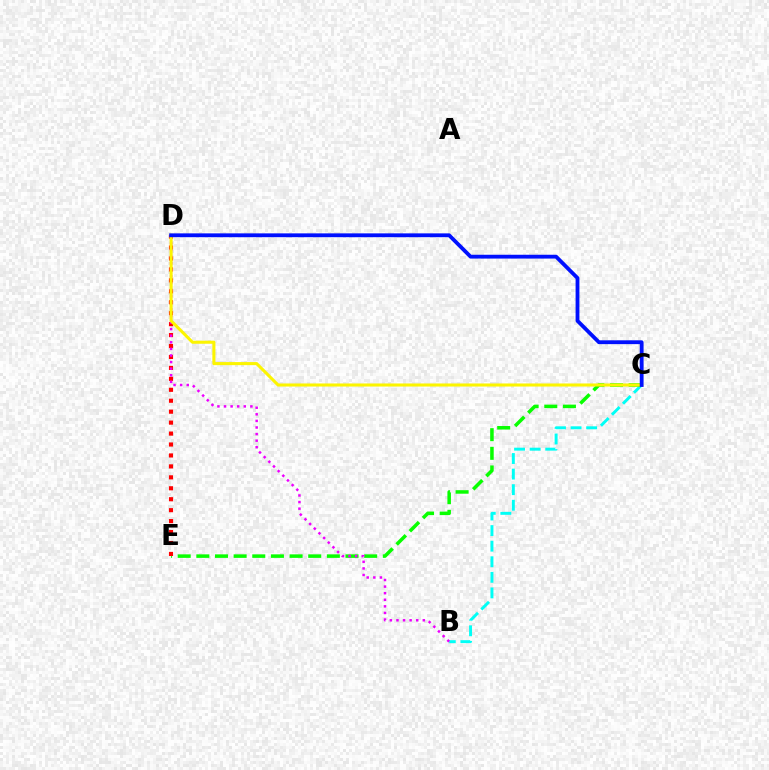{('B', 'C'): [{'color': '#00fff6', 'line_style': 'dashed', 'thickness': 2.12}], ('C', 'E'): [{'color': '#08ff00', 'line_style': 'dashed', 'thickness': 2.53}], ('D', 'E'): [{'color': '#ff0000', 'line_style': 'dotted', 'thickness': 2.97}], ('B', 'D'): [{'color': '#ee00ff', 'line_style': 'dotted', 'thickness': 1.79}], ('C', 'D'): [{'color': '#fcf500', 'line_style': 'solid', 'thickness': 2.21}, {'color': '#0010ff', 'line_style': 'solid', 'thickness': 2.75}]}